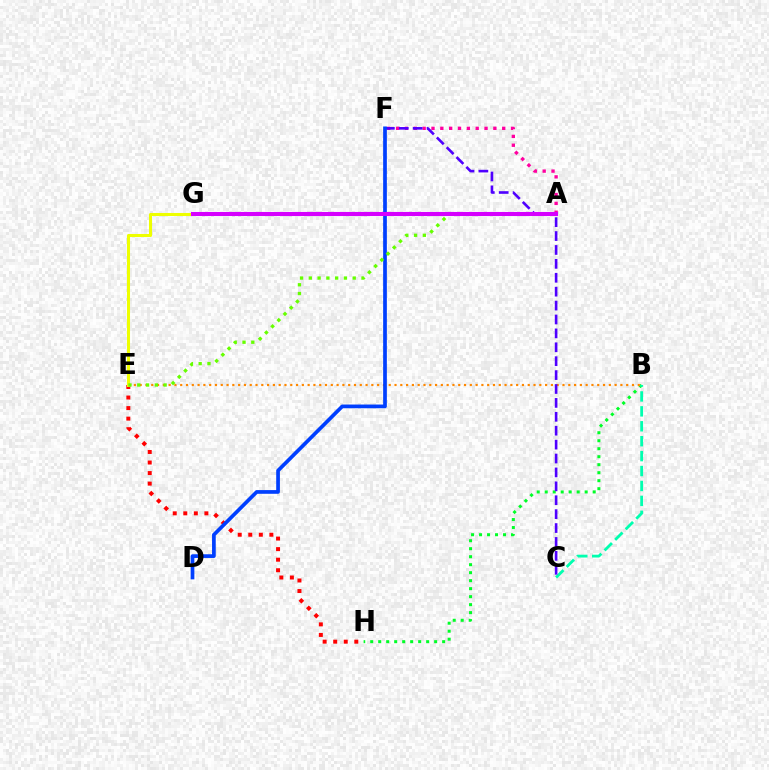{('B', 'H'): [{'color': '#00ff27', 'line_style': 'dotted', 'thickness': 2.17}], ('B', 'E'): [{'color': '#ff8800', 'line_style': 'dotted', 'thickness': 1.57}], ('A', 'F'): [{'color': '#ff00a0', 'line_style': 'dotted', 'thickness': 2.4}], ('B', 'C'): [{'color': '#00ffaf', 'line_style': 'dashed', 'thickness': 2.03}], ('C', 'F'): [{'color': '#4f00ff', 'line_style': 'dashed', 'thickness': 1.89}], ('A', 'G'): [{'color': '#00c7ff', 'line_style': 'dashed', 'thickness': 2.14}, {'color': '#d600ff', 'line_style': 'solid', 'thickness': 2.93}], ('E', 'H'): [{'color': '#ff0000', 'line_style': 'dotted', 'thickness': 2.87}], ('E', 'G'): [{'color': '#eeff00', 'line_style': 'solid', 'thickness': 2.19}], ('D', 'F'): [{'color': '#003fff', 'line_style': 'solid', 'thickness': 2.67}], ('A', 'E'): [{'color': '#66ff00', 'line_style': 'dotted', 'thickness': 2.39}]}